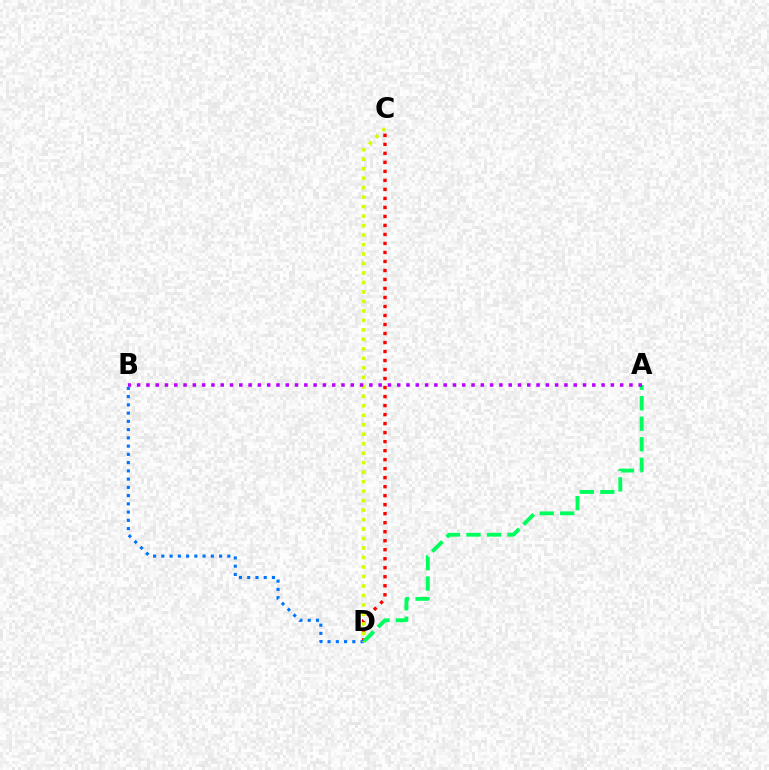{('C', 'D'): [{'color': '#ff0000', 'line_style': 'dotted', 'thickness': 2.45}, {'color': '#d1ff00', 'line_style': 'dotted', 'thickness': 2.58}], ('A', 'D'): [{'color': '#00ff5c', 'line_style': 'dashed', 'thickness': 2.79}], ('B', 'D'): [{'color': '#0074ff', 'line_style': 'dotted', 'thickness': 2.24}], ('A', 'B'): [{'color': '#b900ff', 'line_style': 'dotted', 'thickness': 2.52}]}